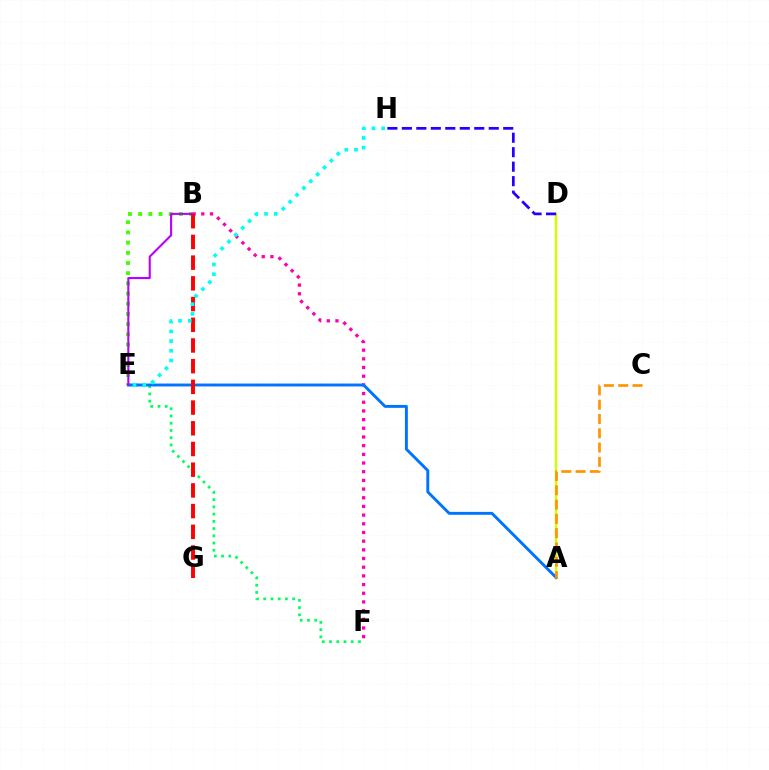{('E', 'F'): [{'color': '#00ff5c', 'line_style': 'dotted', 'thickness': 1.97}], ('B', 'F'): [{'color': '#ff00ac', 'line_style': 'dotted', 'thickness': 2.36}], ('A', 'D'): [{'color': '#d1ff00', 'line_style': 'solid', 'thickness': 1.76}], ('D', 'H'): [{'color': '#2500ff', 'line_style': 'dashed', 'thickness': 1.97}], ('B', 'E'): [{'color': '#3dff00', 'line_style': 'dotted', 'thickness': 2.77}, {'color': '#b900ff', 'line_style': 'solid', 'thickness': 1.51}], ('A', 'E'): [{'color': '#0074ff', 'line_style': 'solid', 'thickness': 2.09}], ('B', 'G'): [{'color': '#ff0000', 'line_style': 'dashed', 'thickness': 2.81}], ('A', 'C'): [{'color': '#ff9400', 'line_style': 'dashed', 'thickness': 1.94}], ('E', 'H'): [{'color': '#00fff6', 'line_style': 'dotted', 'thickness': 2.64}]}